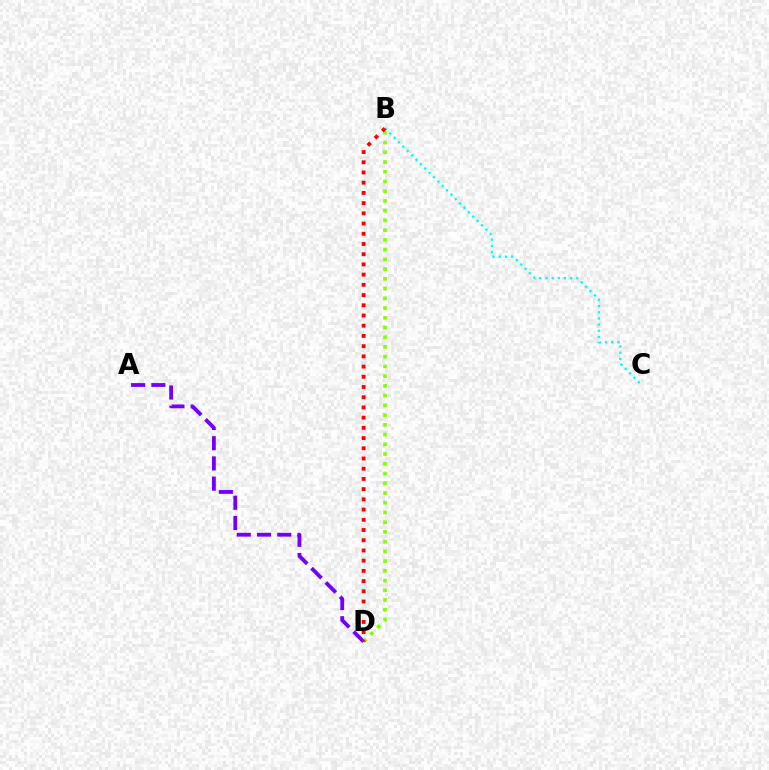{('B', 'C'): [{'color': '#00fff6', 'line_style': 'dotted', 'thickness': 1.68}], ('B', 'D'): [{'color': '#84ff00', 'line_style': 'dotted', 'thickness': 2.64}, {'color': '#ff0000', 'line_style': 'dotted', 'thickness': 2.78}], ('A', 'D'): [{'color': '#7200ff', 'line_style': 'dashed', 'thickness': 2.75}]}